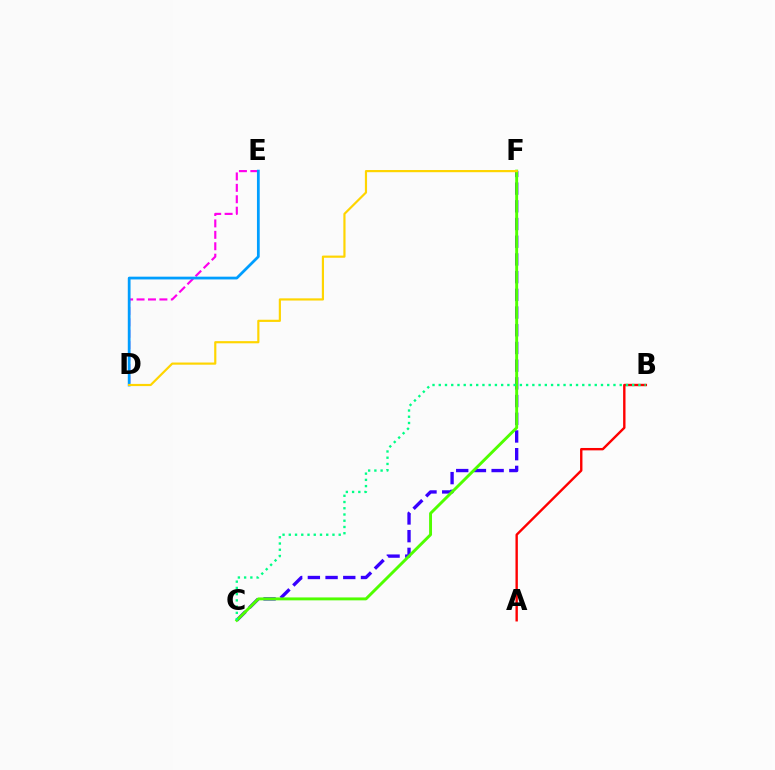{('C', 'F'): [{'color': '#3700ff', 'line_style': 'dashed', 'thickness': 2.41}, {'color': '#4fff00', 'line_style': 'solid', 'thickness': 2.1}], ('D', 'E'): [{'color': '#ff00ed', 'line_style': 'dashed', 'thickness': 1.55}, {'color': '#009eff', 'line_style': 'solid', 'thickness': 1.99}], ('A', 'B'): [{'color': '#ff0000', 'line_style': 'solid', 'thickness': 1.72}], ('D', 'F'): [{'color': '#ffd500', 'line_style': 'solid', 'thickness': 1.57}], ('B', 'C'): [{'color': '#00ff86', 'line_style': 'dotted', 'thickness': 1.7}]}